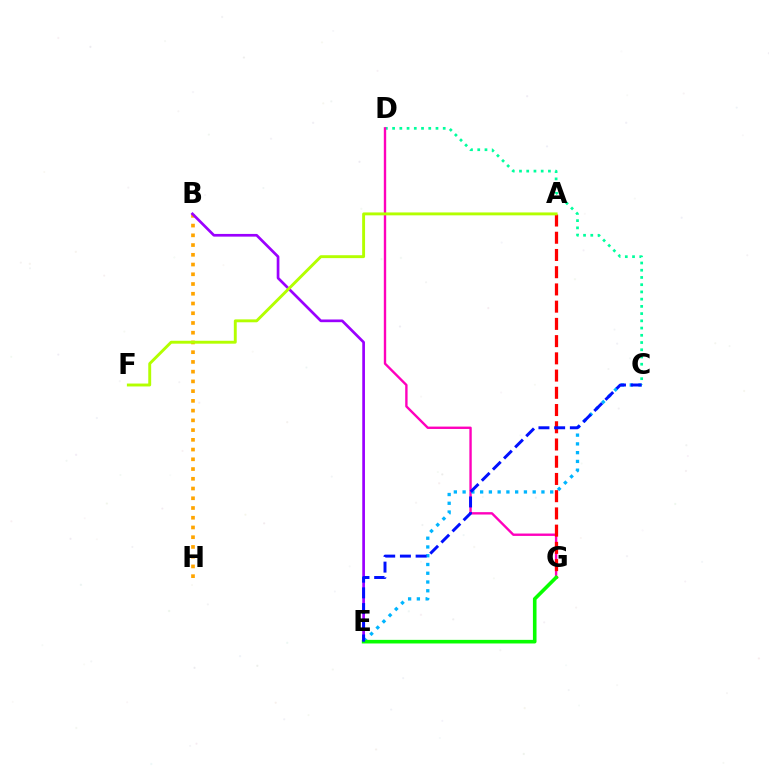{('C', 'D'): [{'color': '#00ff9d', 'line_style': 'dotted', 'thickness': 1.96}], ('D', 'G'): [{'color': '#ff00bd', 'line_style': 'solid', 'thickness': 1.71}], ('A', 'G'): [{'color': '#ff0000', 'line_style': 'dashed', 'thickness': 2.34}], ('B', 'H'): [{'color': '#ffa500', 'line_style': 'dotted', 'thickness': 2.65}], ('B', 'E'): [{'color': '#9b00ff', 'line_style': 'solid', 'thickness': 1.94}], ('C', 'E'): [{'color': '#00b5ff', 'line_style': 'dotted', 'thickness': 2.38}, {'color': '#0010ff', 'line_style': 'dashed', 'thickness': 2.13}], ('E', 'G'): [{'color': '#08ff00', 'line_style': 'solid', 'thickness': 2.6}], ('A', 'F'): [{'color': '#b3ff00', 'line_style': 'solid', 'thickness': 2.09}]}